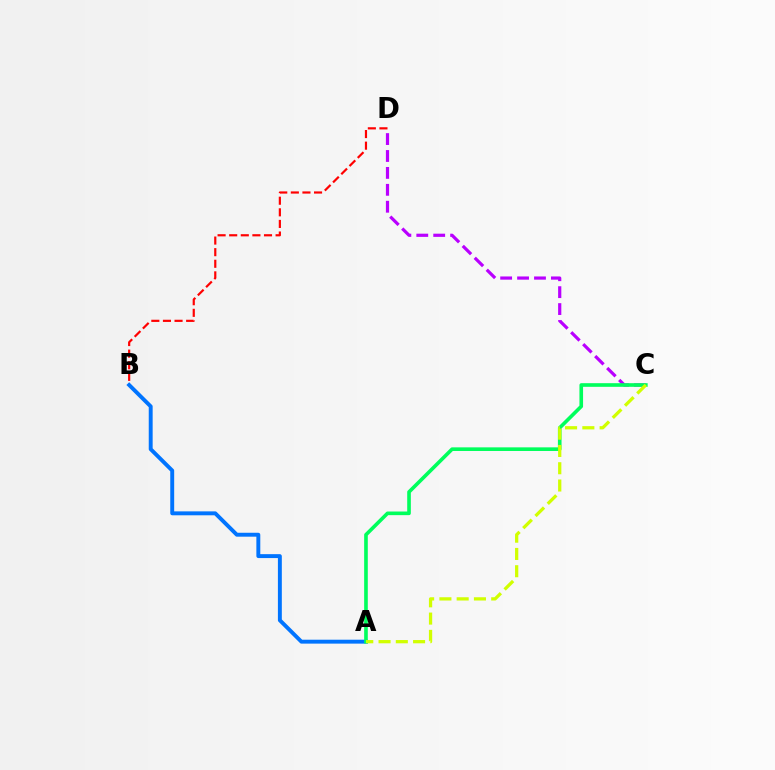{('C', 'D'): [{'color': '#b900ff', 'line_style': 'dashed', 'thickness': 2.3}], ('B', 'D'): [{'color': '#ff0000', 'line_style': 'dashed', 'thickness': 1.58}], ('A', 'B'): [{'color': '#0074ff', 'line_style': 'solid', 'thickness': 2.82}], ('A', 'C'): [{'color': '#00ff5c', 'line_style': 'solid', 'thickness': 2.61}, {'color': '#d1ff00', 'line_style': 'dashed', 'thickness': 2.35}]}